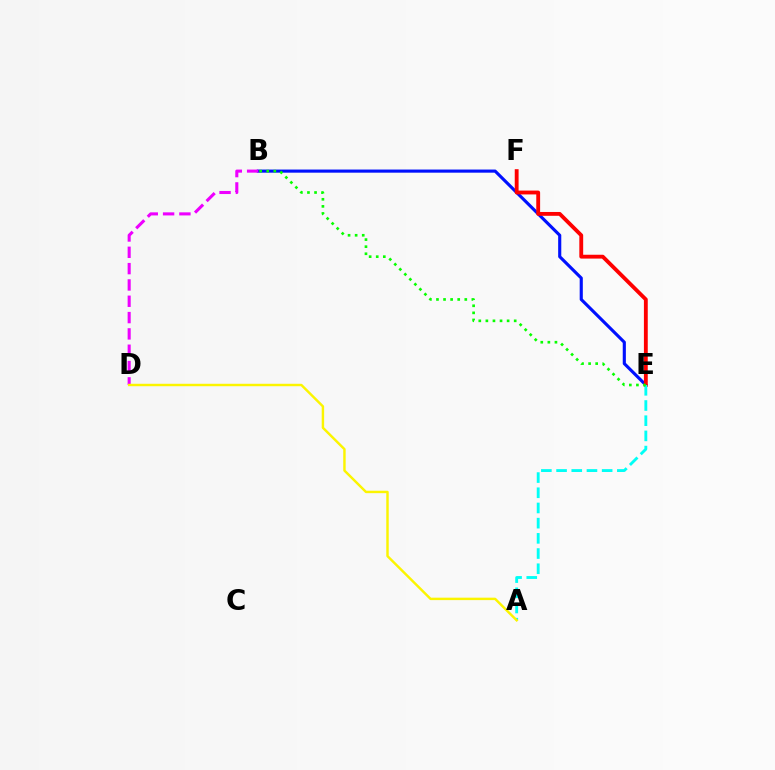{('B', 'E'): [{'color': '#0010ff', 'line_style': 'solid', 'thickness': 2.25}, {'color': '#08ff00', 'line_style': 'dotted', 'thickness': 1.92}], ('E', 'F'): [{'color': '#ff0000', 'line_style': 'solid', 'thickness': 2.77}], ('A', 'E'): [{'color': '#00fff6', 'line_style': 'dashed', 'thickness': 2.06}], ('B', 'D'): [{'color': '#ee00ff', 'line_style': 'dashed', 'thickness': 2.22}], ('A', 'D'): [{'color': '#fcf500', 'line_style': 'solid', 'thickness': 1.76}]}